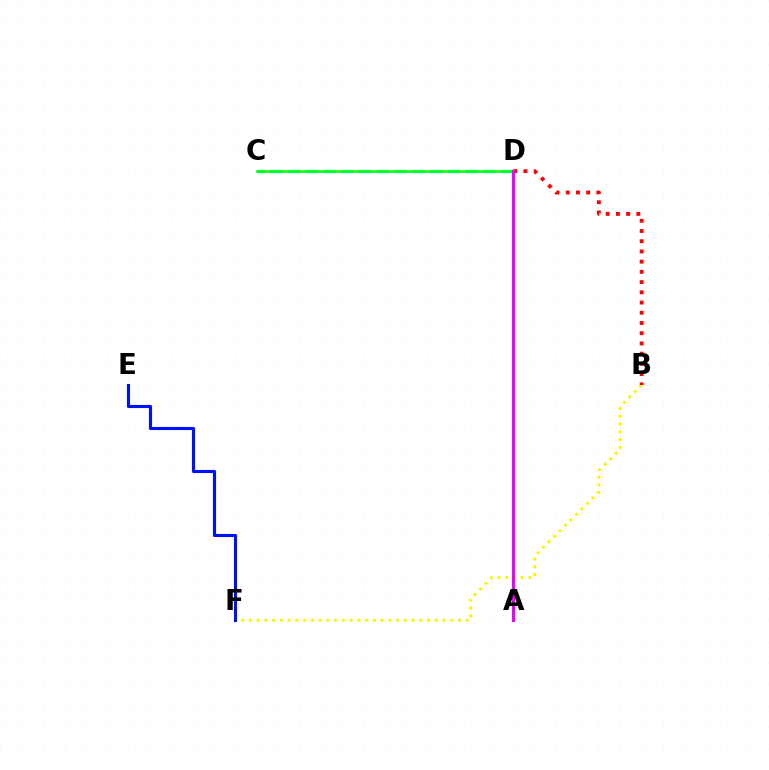{('B', 'F'): [{'color': '#fcf500', 'line_style': 'dotted', 'thickness': 2.1}], ('C', 'D'): [{'color': '#00fff6', 'line_style': 'dashed', 'thickness': 2.41}, {'color': '#08ff00', 'line_style': 'solid', 'thickness': 1.85}], ('B', 'D'): [{'color': '#ff0000', 'line_style': 'dotted', 'thickness': 2.78}], ('E', 'F'): [{'color': '#0010ff', 'line_style': 'solid', 'thickness': 2.23}], ('A', 'D'): [{'color': '#ee00ff', 'line_style': 'solid', 'thickness': 2.25}]}